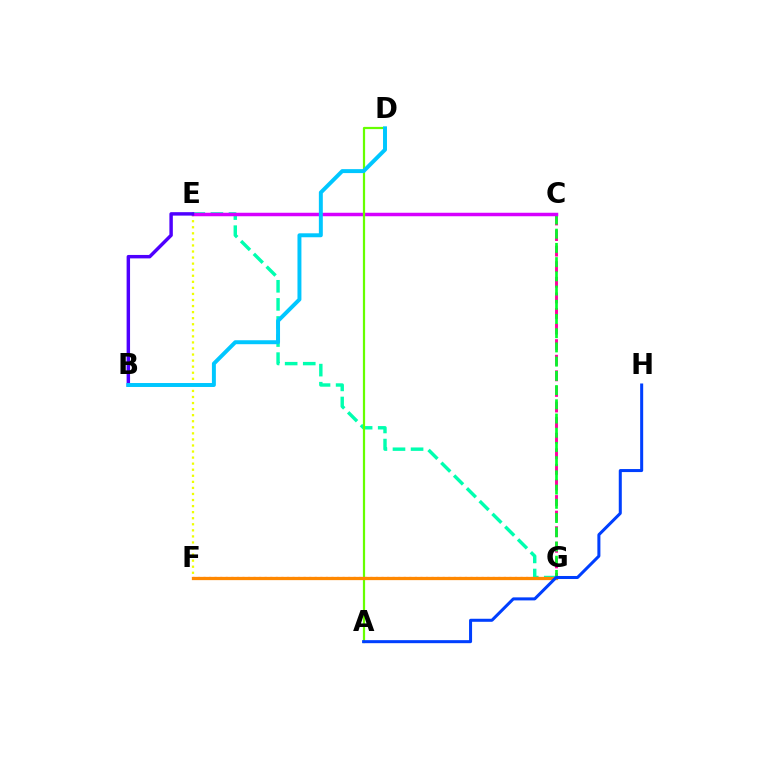{('C', 'G'): [{'color': '#ff00a0', 'line_style': 'dashed', 'thickness': 2.12}, {'color': '#00ff27', 'line_style': 'dashed', 'thickness': 1.93}], ('F', 'G'): [{'color': '#ff0000', 'line_style': 'dotted', 'thickness': 1.51}, {'color': '#ff8800', 'line_style': 'solid', 'thickness': 2.35}], ('E', 'G'): [{'color': '#00ffaf', 'line_style': 'dashed', 'thickness': 2.46}], ('E', 'F'): [{'color': '#eeff00', 'line_style': 'dotted', 'thickness': 1.65}], ('C', 'E'): [{'color': '#d600ff', 'line_style': 'solid', 'thickness': 2.51}], ('A', 'D'): [{'color': '#66ff00', 'line_style': 'solid', 'thickness': 1.59}], ('A', 'H'): [{'color': '#003fff', 'line_style': 'solid', 'thickness': 2.18}], ('B', 'E'): [{'color': '#4f00ff', 'line_style': 'solid', 'thickness': 2.48}], ('B', 'D'): [{'color': '#00c7ff', 'line_style': 'solid', 'thickness': 2.84}]}